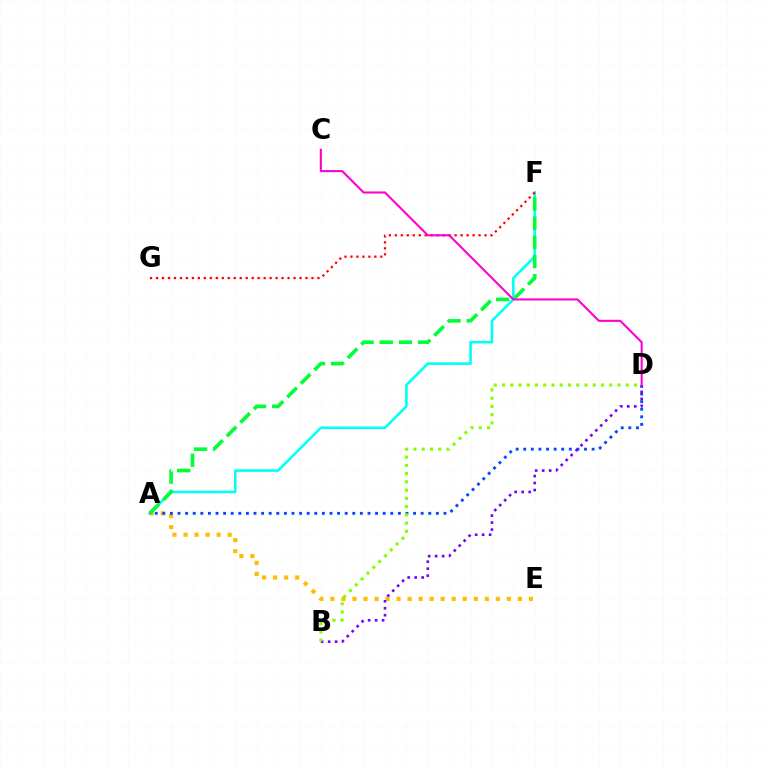{('A', 'F'): [{'color': '#00fff6', 'line_style': 'solid', 'thickness': 1.85}, {'color': '#00ff39', 'line_style': 'dashed', 'thickness': 2.6}], ('A', 'E'): [{'color': '#ffbd00', 'line_style': 'dotted', 'thickness': 3.0}], ('A', 'D'): [{'color': '#004bff', 'line_style': 'dotted', 'thickness': 2.06}], ('B', 'D'): [{'color': '#7200ff', 'line_style': 'dotted', 'thickness': 1.9}, {'color': '#84ff00', 'line_style': 'dotted', 'thickness': 2.24}], ('F', 'G'): [{'color': '#ff0000', 'line_style': 'dotted', 'thickness': 1.62}], ('C', 'D'): [{'color': '#ff00cf', 'line_style': 'solid', 'thickness': 1.51}]}